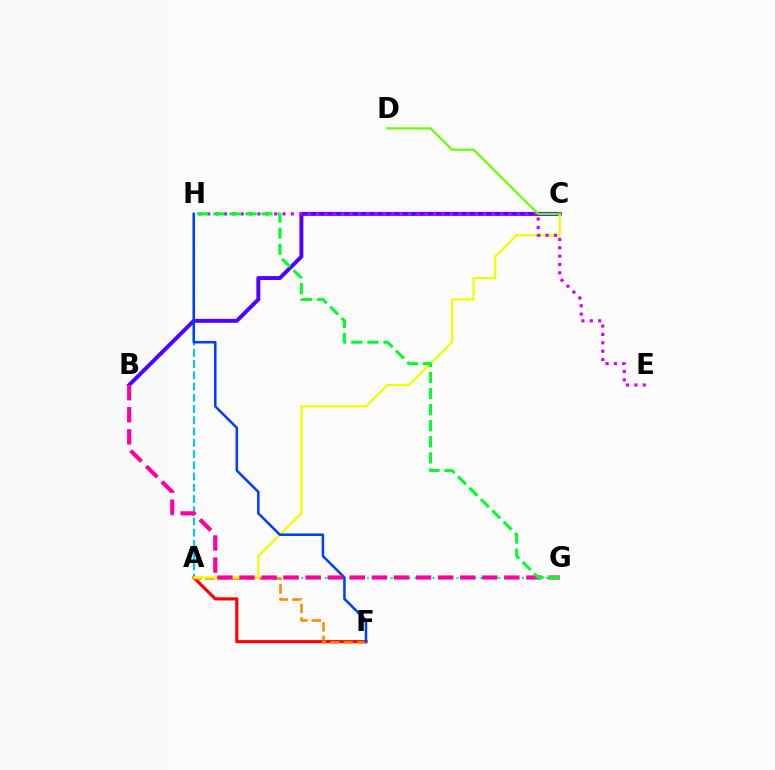{('B', 'C'): [{'color': '#4f00ff', 'line_style': 'solid', 'thickness': 2.84}], ('A', 'H'): [{'color': '#00c7ff', 'line_style': 'dashed', 'thickness': 1.53}], ('A', 'G'): [{'color': '#00ffaf', 'line_style': 'dotted', 'thickness': 1.62}], ('A', 'F'): [{'color': '#ff0000', 'line_style': 'solid', 'thickness': 2.26}, {'color': '#ff8800', 'line_style': 'dashed', 'thickness': 1.83}], ('A', 'C'): [{'color': '#eeff00', 'line_style': 'solid', 'thickness': 1.65}], ('F', 'H'): [{'color': '#003fff', 'line_style': 'solid', 'thickness': 1.82}], ('B', 'G'): [{'color': '#ff00a0', 'line_style': 'dashed', 'thickness': 3.0}], ('E', 'H'): [{'color': '#d600ff', 'line_style': 'dotted', 'thickness': 2.27}], ('C', 'D'): [{'color': '#66ff00', 'line_style': 'solid', 'thickness': 1.56}], ('G', 'H'): [{'color': '#00ff27', 'line_style': 'dashed', 'thickness': 2.18}]}